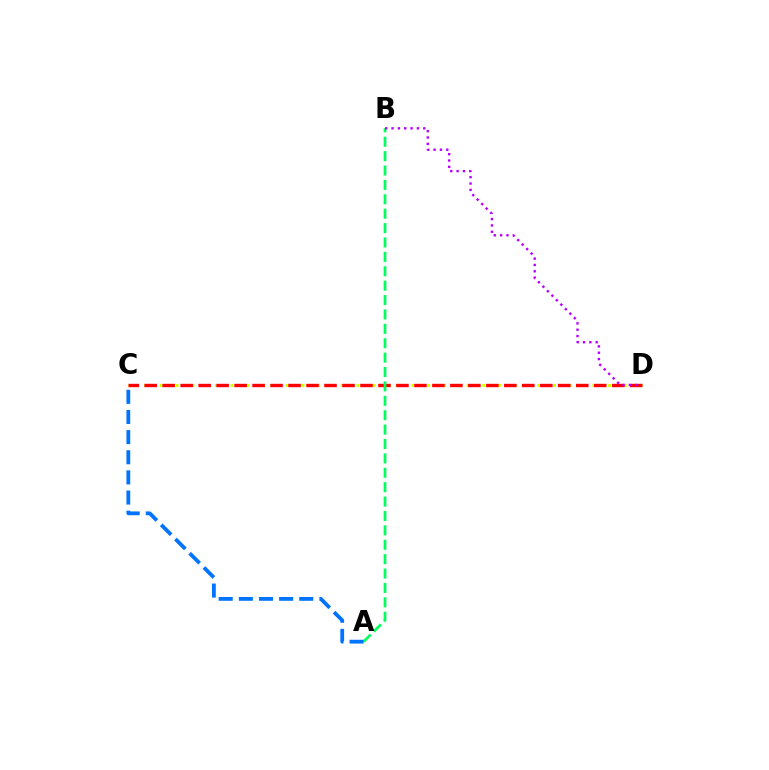{('C', 'D'): [{'color': '#d1ff00', 'line_style': 'dotted', 'thickness': 2.14}, {'color': '#ff0000', 'line_style': 'dashed', 'thickness': 2.44}], ('A', 'B'): [{'color': '#00ff5c', 'line_style': 'dashed', 'thickness': 1.96}], ('B', 'D'): [{'color': '#b900ff', 'line_style': 'dotted', 'thickness': 1.72}], ('A', 'C'): [{'color': '#0074ff', 'line_style': 'dashed', 'thickness': 2.74}]}